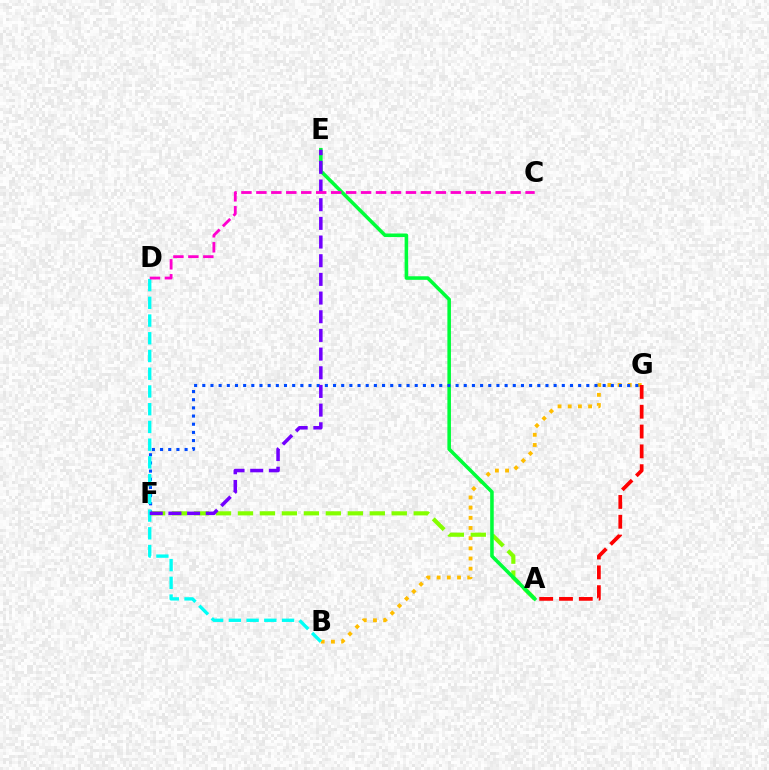{('B', 'G'): [{'color': '#ffbd00', 'line_style': 'dotted', 'thickness': 2.77}], ('A', 'F'): [{'color': '#84ff00', 'line_style': 'dashed', 'thickness': 2.98}], ('A', 'E'): [{'color': '#00ff39', 'line_style': 'solid', 'thickness': 2.56}], ('F', 'G'): [{'color': '#004bff', 'line_style': 'dotted', 'thickness': 2.22}], ('B', 'D'): [{'color': '#00fff6', 'line_style': 'dashed', 'thickness': 2.41}], ('A', 'G'): [{'color': '#ff0000', 'line_style': 'dashed', 'thickness': 2.69}], ('E', 'F'): [{'color': '#7200ff', 'line_style': 'dashed', 'thickness': 2.54}], ('C', 'D'): [{'color': '#ff00cf', 'line_style': 'dashed', 'thickness': 2.03}]}